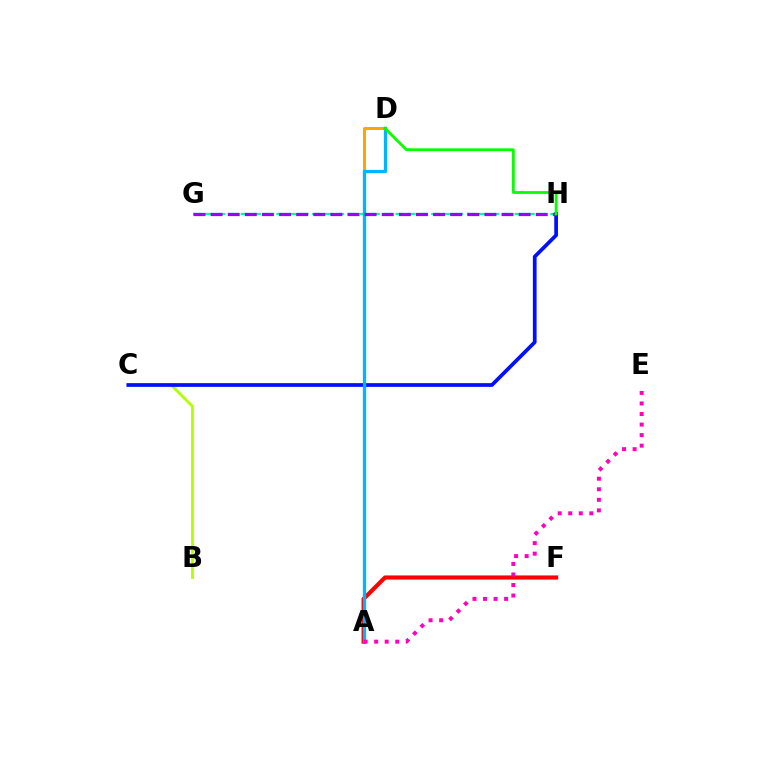{('B', 'C'): [{'color': '#b3ff00', 'line_style': 'solid', 'thickness': 2.04}], ('A', 'F'): [{'color': '#ff0000', 'line_style': 'solid', 'thickness': 2.97}], ('A', 'D'): [{'color': '#ffa500', 'line_style': 'solid', 'thickness': 2.14}, {'color': '#00b5ff', 'line_style': 'solid', 'thickness': 2.36}], ('C', 'H'): [{'color': '#0010ff', 'line_style': 'solid', 'thickness': 2.68}], ('G', 'H'): [{'color': '#00ff9d', 'line_style': 'dashed', 'thickness': 1.62}, {'color': '#9b00ff', 'line_style': 'dashed', 'thickness': 2.32}], ('D', 'H'): [{'color': '#08ff00', 'line_style': 'solid', 'thickness': 2.02}], ('A', 'E'): [{'color': '#ff00bd', 'line_style': 'dotted', 'thickness': 2.87}]}